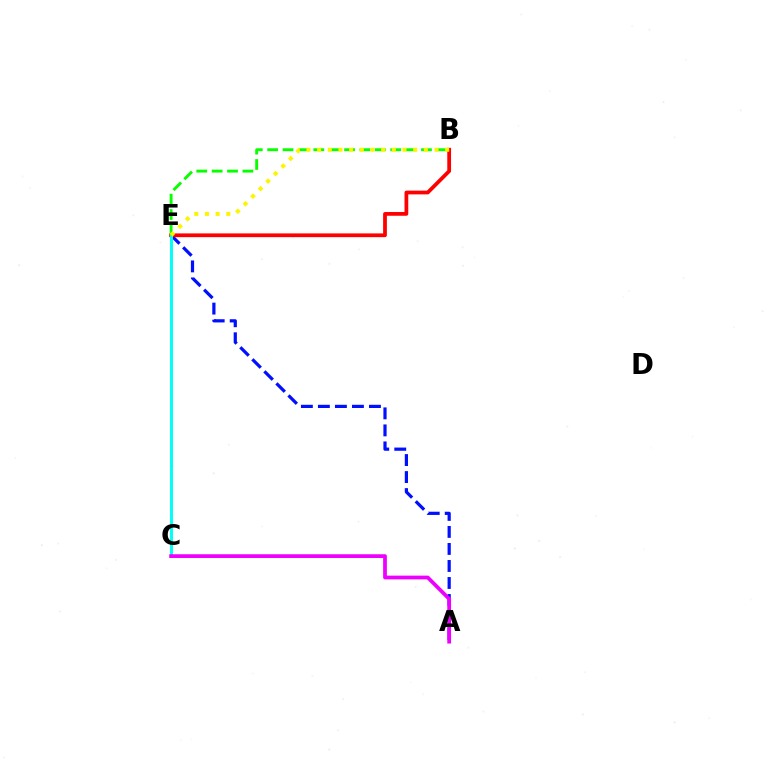{('A', 'E'): [{'color': '#0010ff', 'line_style': 'dashed', 'thickness': 2.31}], ('B', 'E'): [{'color': '#ff0000', 'line_style': 'solid', 'thickness': 2.7}, {'color': '#08ff00', 'line_style': 'dashed', 'thickness': 2.09}, {'color': '#fcf500', 'line_style': 'dotted', 'thickness': 2.9}], ('C', 'E'): [{'color': '#00fff6', 'line_style': 'solid', 'thickness': 2.12}], ('A', 'C'): [{'color': '#ee00ff', 'line_style': 'solid', 'thickness': 2.7}]}